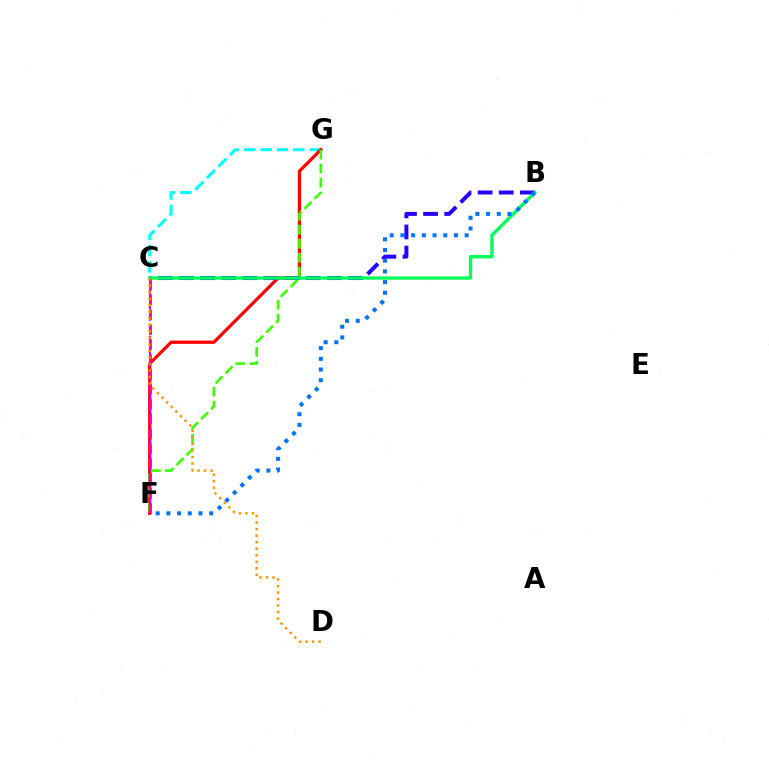{('C', 'F'): [{'color': '#d1ff00', 'line_style': 'dotted', 'thickness': 1.74}, {'color': '#b900ff', 'line_style': 'dashed', 'thickness': 1.57}, {'color': '#ff00ac', 'line_style': 'dashed', 'thickness': 2.02}], ('C', 'G'): [{'color': '#00fff6', 'line_style': 'dashed', 'thickness': 2.22}], ('F', 'G'): [{'color': '#ff0000', 'line_style': 'solid', 'thickness': 2.35}, {'color': '#3dff00', 'line_style': 'dashed', 'thickness': 1.9}], ('B', 'C'): [{'color': '#2500ff', 'line_style': 'dashed', 'thickness': 2.87}, {'color': '#00ff5c', 'line_style': 'solid', 'thickness': 2.4}], ('B', 'F'): [{'color': '#0074ff', 'line_style': 'dotted', 'thickness': 2.91}], ('C', 'D'): [{'color': '#ff9400', 'line_style': 'dotted', 'thickness': 1.77}]}